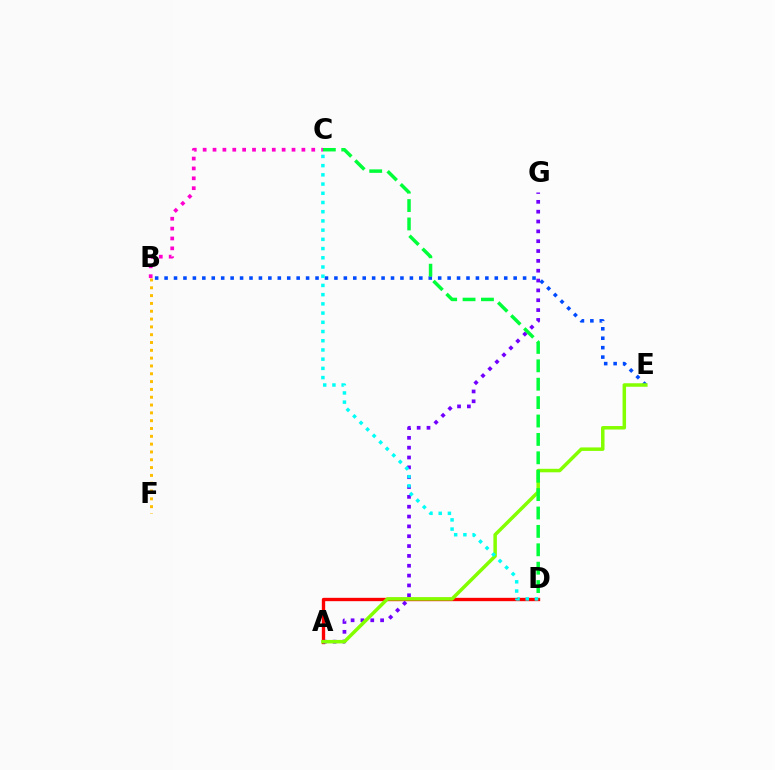{('B', 'E'): [{'color': '#004bff', 'line_style': 'dotted', 'thickness': 2.56}], ('A', 'D'): [{'color': '#ff0000', 'line_style': 'solid', 'thickness': 2.41}], ('B', 'F'): [{'color': '#ffbd00', 'line_style': 'dotted', 'thickness': 2.12}], ('A', 'G'): [{'color': '#7200ff', 'line_style': 'dotted', 'thickness': 2.67}], ('A', 'E'): [{'color': '#84ff00', 'line_style': 'solid', 'thickness': 2.52}], ('B', 'C'): [{'color': '#ff00cf', 'line_style': 'dotted', 'thickness': 2.68}], ('C', 'D'): [{'color': '#00fff6', 'line_style': 'dotted', 'thickness': 2.5}, {'color': '#00ff39', 'line_style': 'dashed', 'thickness': 2.5}]}